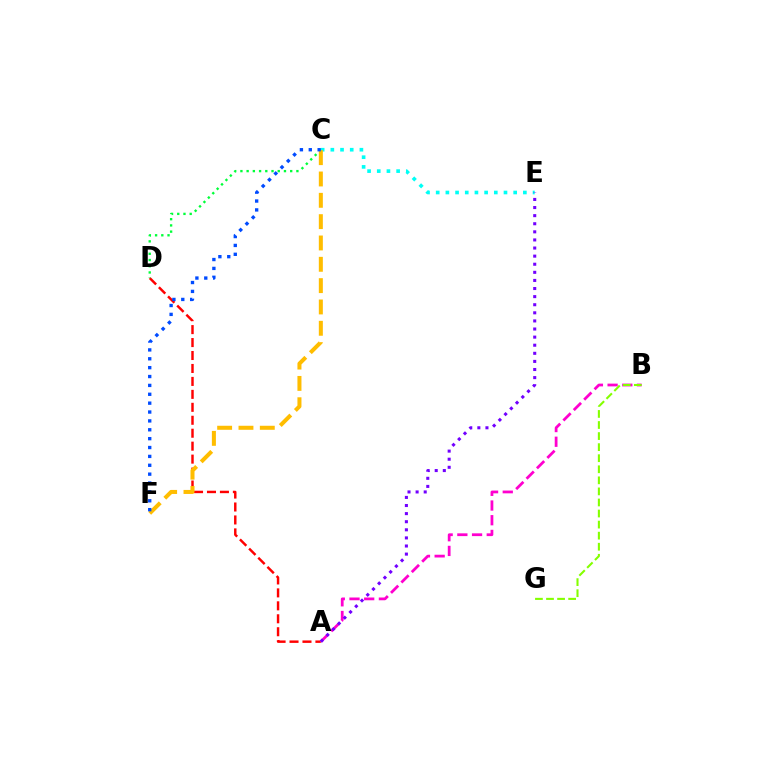{('C', 'E'): [{'color': '#00fff6', 'line_style': 'dotted', 'thickness': 2.63}], ('A', 'D'): [{'color': '#ff0000', 'line_style': 'dashed', 'thickness': 1.76}], ('C', 'D'): [{'color': '#00ff39', 'line_style': 'dotted', 'thickness': 1.69}], ('C', 'F'): [{'color': '#ffbd00', 'line_style': 'dashed', 'thickness': 2.9}, {'color': '#004bff', 'line_style': 'dotted', 'thickness': 2.41}], ('A', 'B'): [{'color': '#ff00cf', 'line_style': 'dashed', 'thickness': 2.0}], ('B', 'G'): [{'color': '#84ff00', 'line_style': 'dashed', 'thickness': 1.5}], ('A', 'E'): [{'color': '#7200ff', 'line_style': 'dotted', 'thickness': 2.2}]}